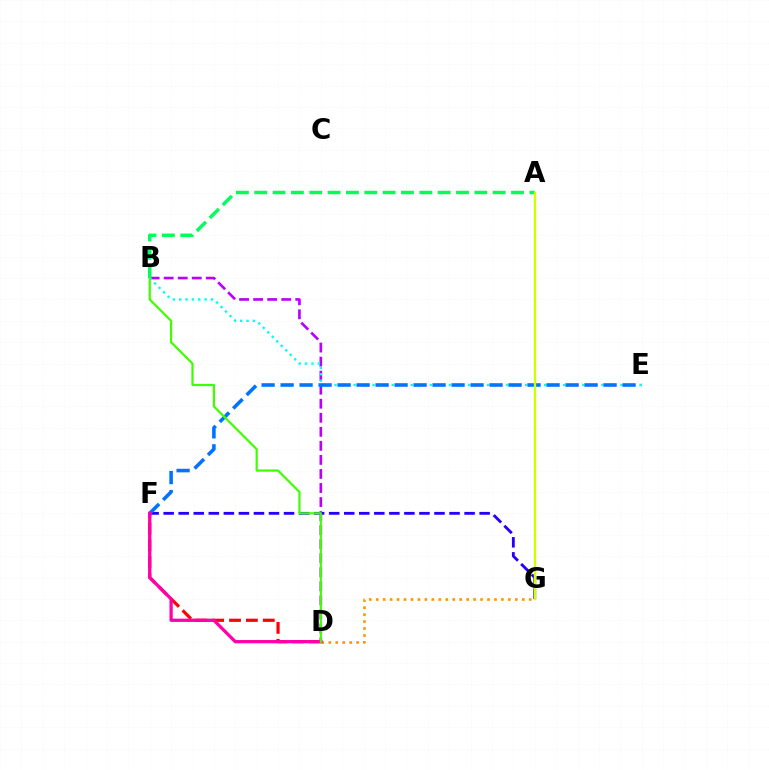{('D', 'F'): [{'color': '#ff0000', 'line_style': 'dashed', 'thickness': 2.29}, {'color': '#ff00ac', 'line_style': 'solid', 'thickness': 2.35}], ('F', 'G'): [{'color': '#2500ff', 'line_style': 'dashed', 'thickness': 2.04}], ('D', 'G'): [{'color': '#ff9400', 'line_style': 'dotted', 'thickness': 1.89}], ('B', 'D'): [{'color': '#b900ff', 'line_style': 'dashed', 'thickness': 1.91}, {'color': '#3dff00', 'line_style': 'solid', 'thickness': 1.58}], ('B', 'E'): [{'color': '#00fff6', 'line_style': 'dotted', 'thickness': 1.73}], ('E', 'F'): [{'color': '#0074ff', 'line_style': 'dashed', 'thickness': 2.58}], ('A', 'B'): [{'color': '#00ff5c', 'line_style': 'dashed', 'thickness': 2.49}], ('A', 'G'): [{'color': '#d1ff00', 'line_style': 'solid', 'thickness': 1.67}]}